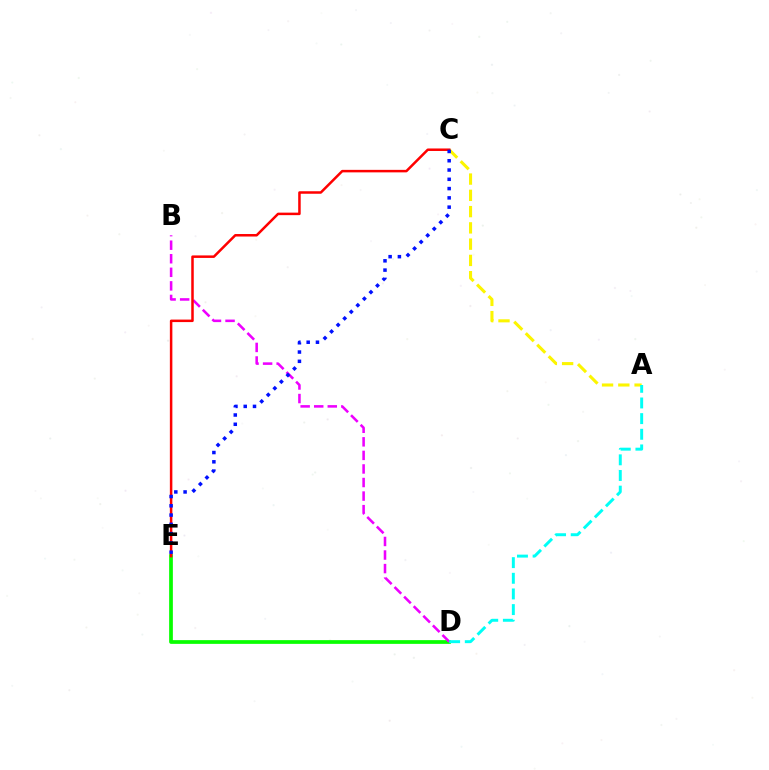{('D', 'E'): [{'color': '#08ff00', 'line_style': 'solid', 'thickness': 2.68}], ('B', 'D'): [{'color': '#ee00ff', 'line_style': 'dashed', 'thickness': 1.84}], ('A', 'C'): [{'color': '#fcf500', 'line_style': 'dashed', 'thickness': 2.21}], ('A', 'D'): [{'color': '#00fff6', 'line_style': 'dashed', 'thickness': 2.13}], ('C', 'E'): [{'color': '#ff0000', 'line_style': 'solid', 'thickness': 1.8}, {'color': '#0010ff', 'line_style': 'dotted', 'thickness': 2.52}]}